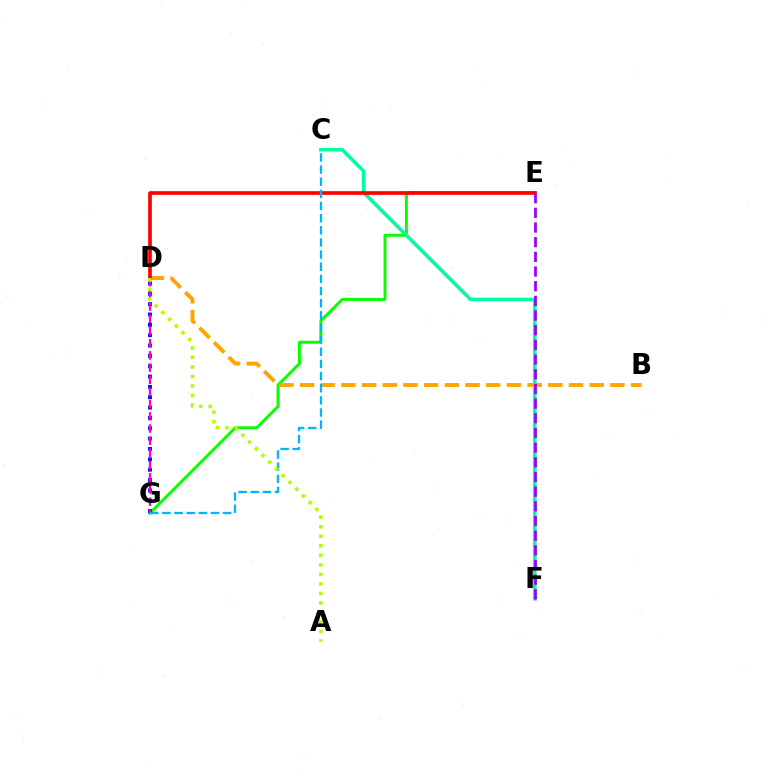{('E', 'G'): [{'color': '#08ff00', 'line_style': 'solid', 'thickness': 2.12}], ('C', 'F'): [{'color': '#00ff9d', 'line_style': 'solid', 'thickness': 2.59}], ('D', 'G'): [{'color': '#0010ff', 'line_style': 'dotted', 'thickness': 2.81}, {'color': '#ff00bd', 'line_style': 'dashed', 'thickness': 1.66}], ('B', 'D'): [{'color': '#ffa500', 'line_style': 'dashed', 'thickness': 2.81}], ('D', 'E'): [{'color': '#ff0000', 'line_style': 'solid', 'thickness': 2.64}], ('E', 'F'): [{'color': '#9b00ff', 'line_style': 'dashed', 'thickness': 1.99}], ('C', 'G'): [{'color': '#00b5ff', 'line_style': 'dashed', 'thickness': 1.65}], ('A', 'D'): [{'color': '#b3ff00', 'line_style': 'dotted', 'thickness': 2.59}]}